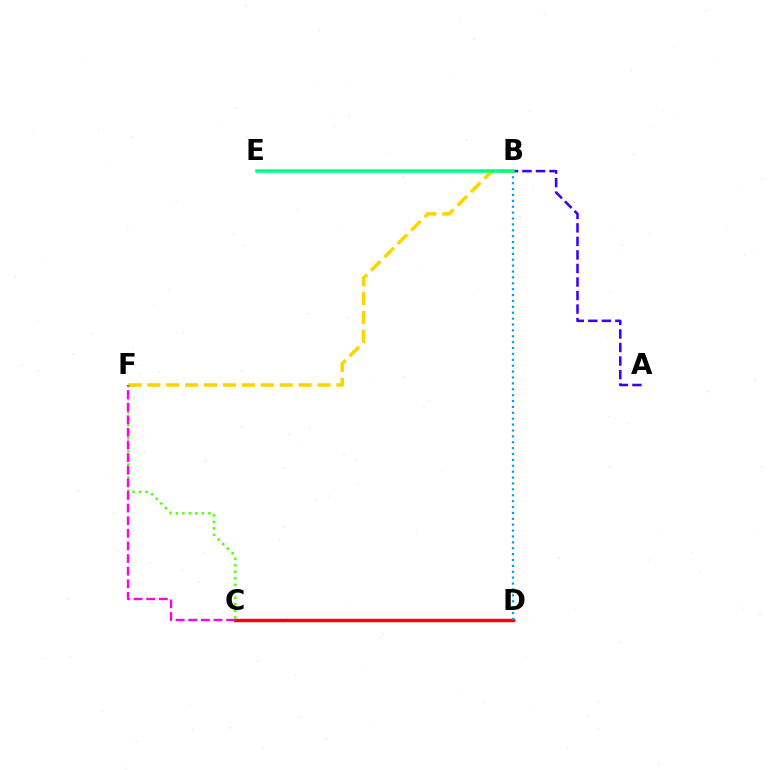{('C', 'D'): [{'color': '#ff0000', 'line_style': 'solid', 'thickness': 2.48}], ('B', 'F'): [{'color': '#ffd500', 'line_style': 'dashed', 'thickness': 2.57}], ('C', 'F'): [{'color': '#4fff00', 'line_style': 'dotted', 'thickness': 1.77}, {'color': '#ff00ed', 'line_style': 'dashed', 'thickness': 1.71}], ('A', 'B'): [{'color': '#3700ff', 'line_style': 'dashed', 'thickness': 1.84}], ('B', 'D'): [{'color': '#009eff', 'line_style': 'dotted', 'thickness': 1.6}], ('B', 'E'): [{'color': '#00ff86', 'line_style': 'solid', 'thickness': 2.52}]}